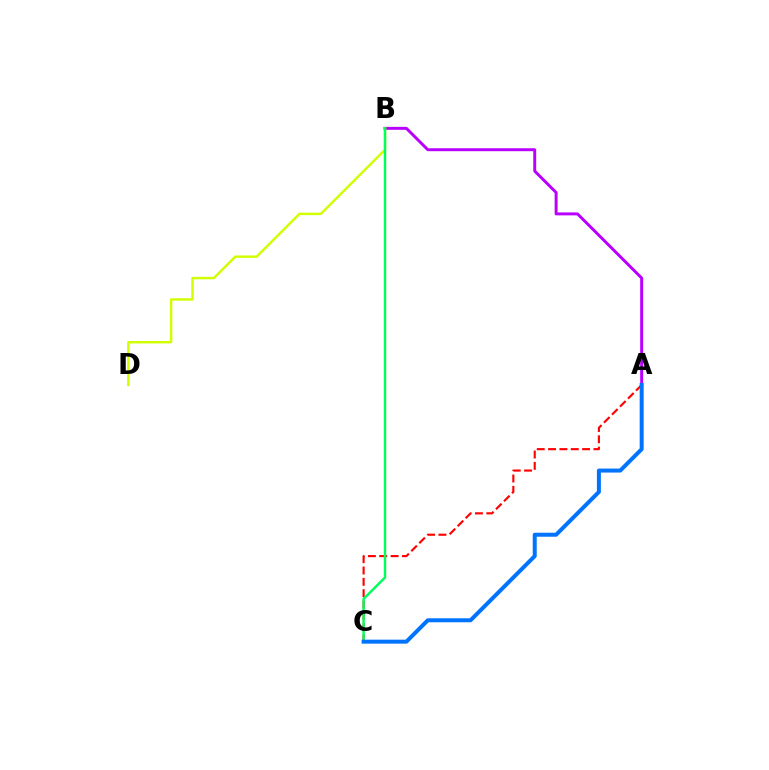{('A', 'B'): [{'color': '#b900ff', 'line_style': 'solid', 'thickness': 2.13}], ('B', 'D'): [{'color': '#d1ff00', 'line_style': 'solid', 'thickness': 1.75}], ('A', 'C'): [{'color': '#ff0000', 'line_style': 'dashed', 'thickness': 1.54}, {'color': '#0074ff', 'line_style': 'solid', 'thickness': 2.88}], ('B', 'C'): [{'color': '#00ff5c', 'line_style': 'solid', 'thickness': 1.75}]}